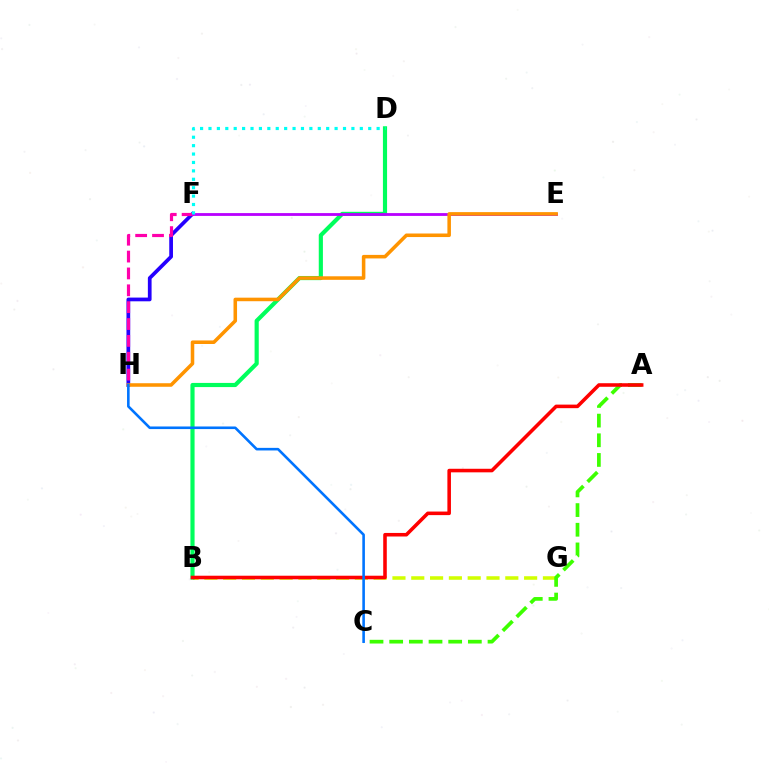{('B', 'G'): [{'color': '#d1ff00', 'line_style': 'dashed', 'thickness': 2.56}], ('A', 'C'): [{'color': '#3dff00', 'line_style': 'dashed', 'thickness': 2.67}], ('F', 'H'): [{'color': '#2500ff', 'line_style': 'solid', 'thickness': 2.68}, {'color': '#ff00ac', 'line_style': 'dashed', 'thickness': 2.29}], ('B', 'D'): [{'color': '#00ff5c', 'line_style': 'solid', 'thickness': 2.99}], ('A', 'B'): [{'color': '#ff0000', 'line_style': 'solid', 'thickness': 2.56}], ('E', 'F'): [{'color': '#b900ff', 'line_style': 'solid', 'thickness': 2.03}], ('E', 'H'): [{'color': '#ff9400', 'line_style': 'solid', 'thickness': 2.55}], ('C', 'H'): [{'color': '#0074ff', 'line_style': 'solid', 'thickness': 1.87}], ('D', 'F'): [{'color': '#00fff6', 'line_style': 'dotted', 'thickness': 2.28}]}